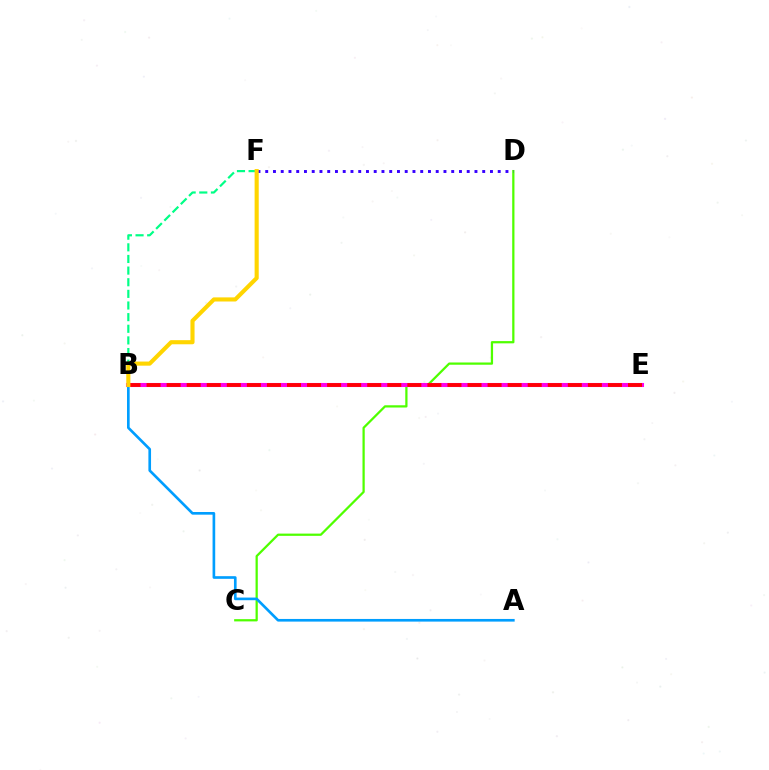{('B', 'F'): [{'color': '#00ff86', 'line_style': 'dashed', 'thickness': 1.58}, {'color': '#ffd500', 'line_style': 'solid', 'thickness': 2.96}], ('C', 'D'): [{'color': '#4fff00', 'line_style': 'solid', 'thickness': 1.62}], ('B', 'E'): [{'color': '#ff00ed', 'line_style': 'solid', 'thickness': 2.92}, {'color': '#ff0000', 'line_style': 'dashed', 'thickness': 2.72}], ('A', 'B'): [{'color': '#009eff', 'line_style': 'solid', 'thickness': 1.91}], ('D', 'F'): [{'color': '#3700ff', 'line_style': 'dotted', 'thickness': 2.11}]}